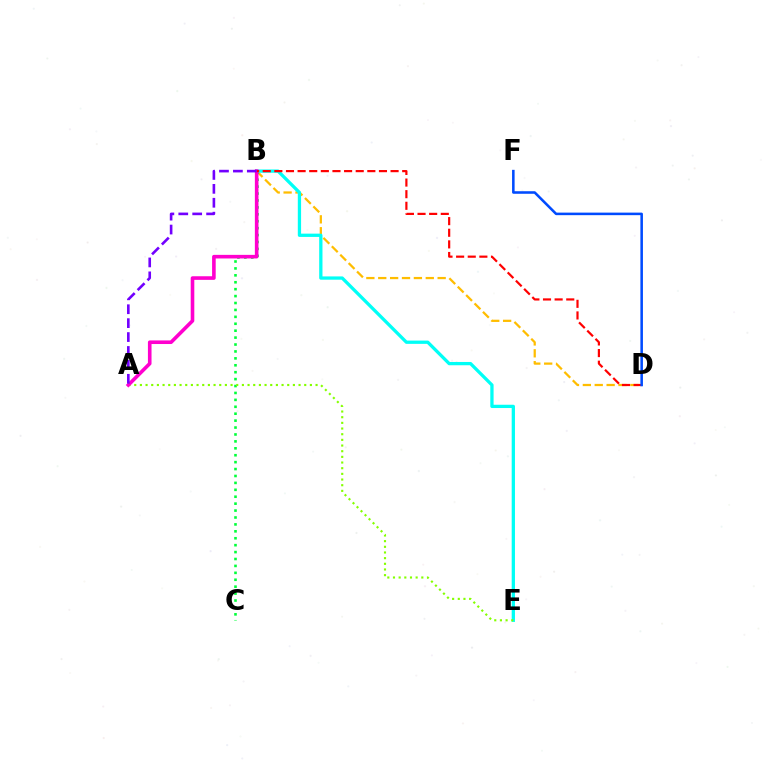{('B', 'D'): [{'color': '#ffbd00', 'line_style': 'dashed', 'thickness': 1.61}, {'color': '#ff0000', 'line_style': 'dashed', 'thickness': 1.58}], ('B', 'C'): [{'color': '#00ff39', 'line_style': 'dotted', 'thickness': 1.88}], ('B', 'E'): [{'color': '#00fff6', 'line_style': 'solid', 'thickness': 2.36}], ('A', 'E'): [{'color': '#84ff00', 'line_style': 'dotted', 'thickness': 1.54}], ('A', 'B'): [{'color': '#ff00cf', 'line_style': 'solid', 'thickness': 2.6}, {'color': '#7200ff', 'line_style': 'dashed', 'thickness': 1.89}], ('D', 'F'): [{'color': '#004bff', 'line_style': 'solid', 'thickness': 1.84}]}